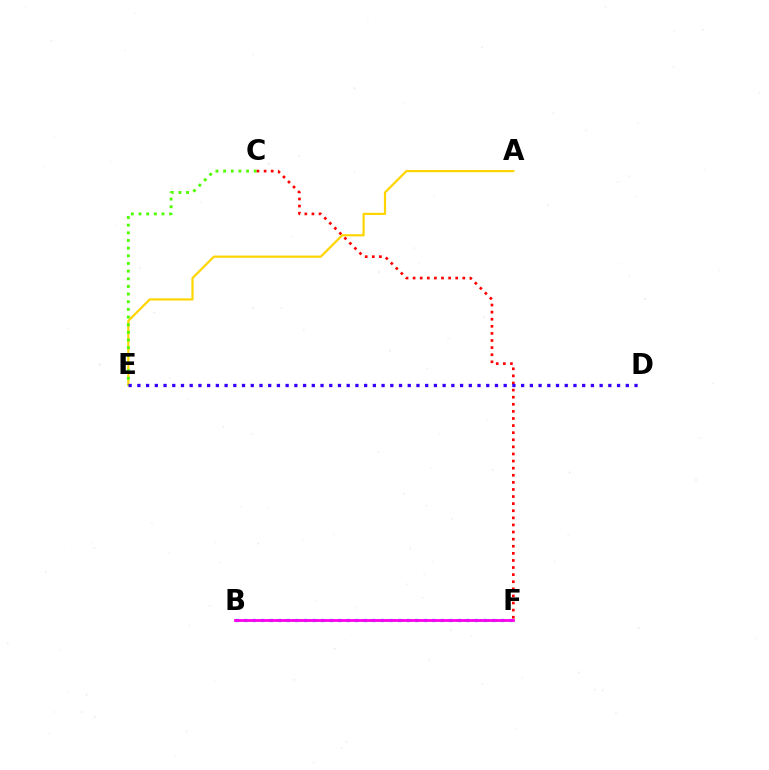{('A', 'E'): [{'color': '#ffd500', 'line_style': 'solid', 'thickness': 1.58}], ('C', 'E'): [{'color': '#4fff00', 'line_style': 'dotted', 'thickness': 2.08}], ('B', 'F'): [{'color': '#00ff86', 'line_style': 'dotted', 'thickness': 2.12}, {'color': '#009eff', 'line_style': 'dotted', 'thickness': 2.32}, {'color': '#ff00ed', 'line_style': 'solid', 'thickness': 2.0}], ('C', 'F'): [{'color': '#ff0000', 'line_style': 'dotted', 'thickness': 1.93}], ('D', 'E'): [{'color': '#3700ff', 'line_style': 'dotted', 'thickness': 2.37}]}